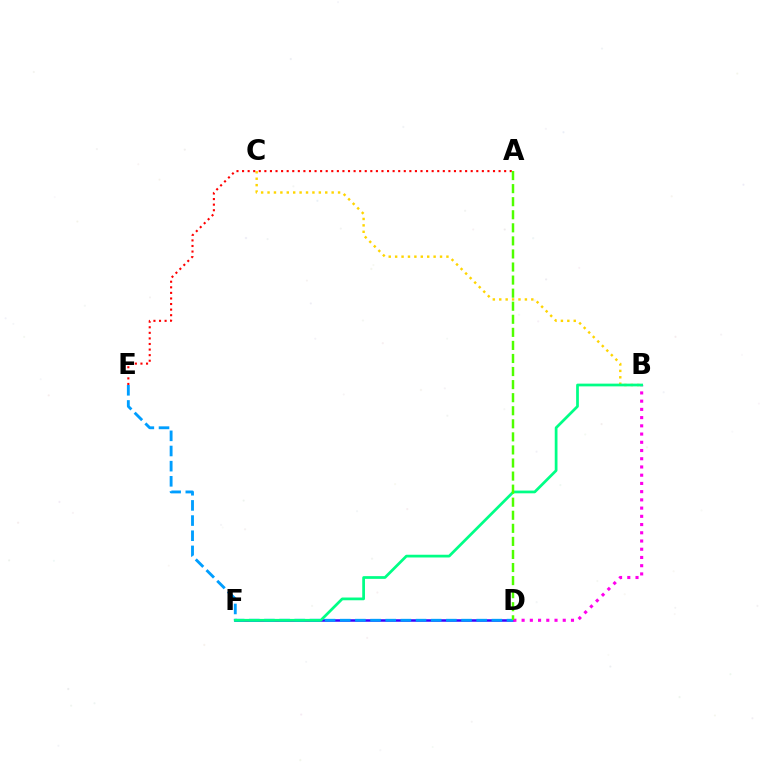{('D', 'F'): [{'color': '#3700ff', 'line_style': 'solid', 'thickness': 1.8}], ('B', 'C'): [{'color': '#ffd500', 'line_style': 'dotted', 'thickness': 1.74}], ('D', 'E'): [{'color': '#009eff', 'line_style': 'dashed', 'thickness': 2.06}], ('B', 'D'): [{'color': '#ff00ed', 'line_style': 'dotted', 'thickness': 2.24}], ('B', 'F'): [{'color': '#00ff86', 'line_style': 'solid', 'thickness': 1.97}], ('A', 'E'): [{'color': '#ff0000', 'line_style': 'dotted', 'thickness': 1.52}], ('A', 'D'): [{'color': '#4fff00', 'line_style': 'dashed', 'thickness': 1.77}]}